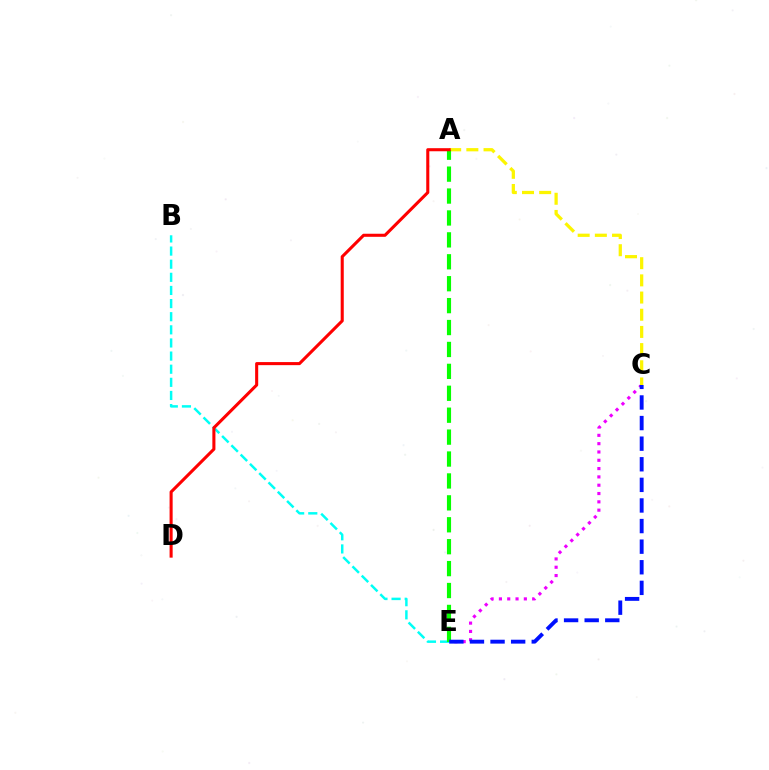{('C', 'E'): [{'color': '#ee00ff', 'line_style': 'dotted', 'thickness': 2.26}, {'color': '#0010ff', 'line_style': 'dashed', 'thickness': 2.8}], ('A', 'C'): [{'color': '#fcf500', 'line_style': 'dashed', 'thickness': 2.33}], ('B', 'E'): [{'color': '#00fff6', 'line_style': 'dashed', 'thickness': 1.78}], ('A', 'E'): [{'color': '#08ff00', 'line_style': 'dashed', 'thickness': 2.98}], ('A', 'D'): [{'color': '#ff0000', 'line_style': 'solid', 'thickness': 2.21}]}